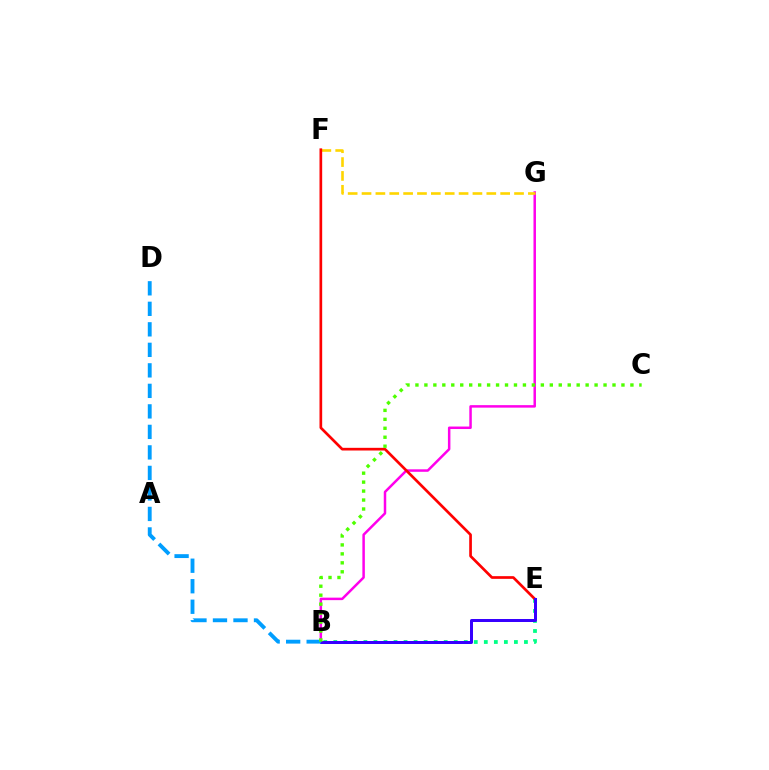{('B', 'G'): [{'color': '#ff00ed', 'line_style': 'solid', 'thickness': 1.8}], ('F', 'G'): [{'color': '#ffd500', 'line_style': 'dashed', 'thickness': 1.88}], ('B', 'E'): [{'color': '#00ff86', 'line_style': 'dotted', 'thickness': 2.73}, {'color': '#3700ff', 'line_style': 'solid', 'thickness': 2.16}], ('E', 'F'): [{'color': '#ff0000', 'line_style': 'solid', 'thickness': 1.93}], ('B', 'D'): [{'color': '#009eff', 'line_style': 'dashed', 'thickness': 2.79}], ('B', 'C'): [{'color': '#4fff00', 'line_style': 'dotted', 'thickness': 2.43}]}